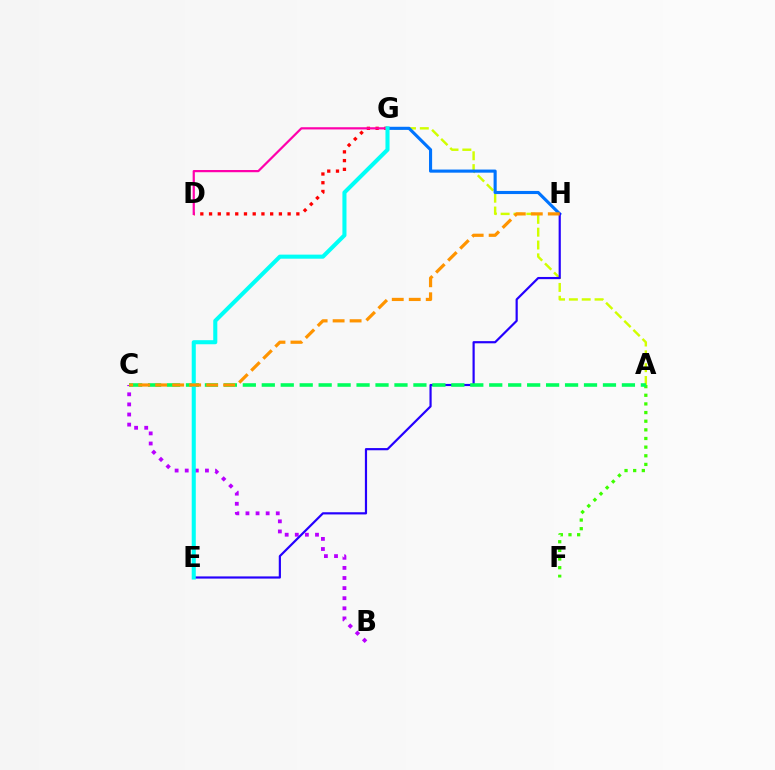{('D', 'G'): [{'color': '#ff0000', 'line_style': 'dotted', 'thickness': 2.37}, {'color': '#ff00ac', 'line_style': 'solid', 'thickness': 1.59}], ('B', 'C'): [{'color': '#b900ff', 'line_style': 'dotted', 'thickness': 2.75}], ('A', 'G'): [{'color': '#d1ff00', 'line_style': 'dashed', 'thickness': 1.74}], ('G', 'H'): [{'color': '#0074ff', 'line_style': 'solid', 'thickness': 2.24}], ('E', 'H'): [{'color': '#2500ff', 'line_style': 'solid', 'thickness': 1.58}], ('A', 'F'): [{'color': '#3dff00', 'line_style': 'dotted', 'thickness': 2.35}], ('A', 'C'): [{'color': '#00ff5c', 'line_style': 'dashed', 'thickness': 2.57}], ('E', 'G'): [{'color': '#00fff6', 'line_style': 'solid', 'thickness': 2.93}], ('C', 'H'): [{'color': '#ff9400', 'line_style': 'dashed', 'thickness': 2.31}]}